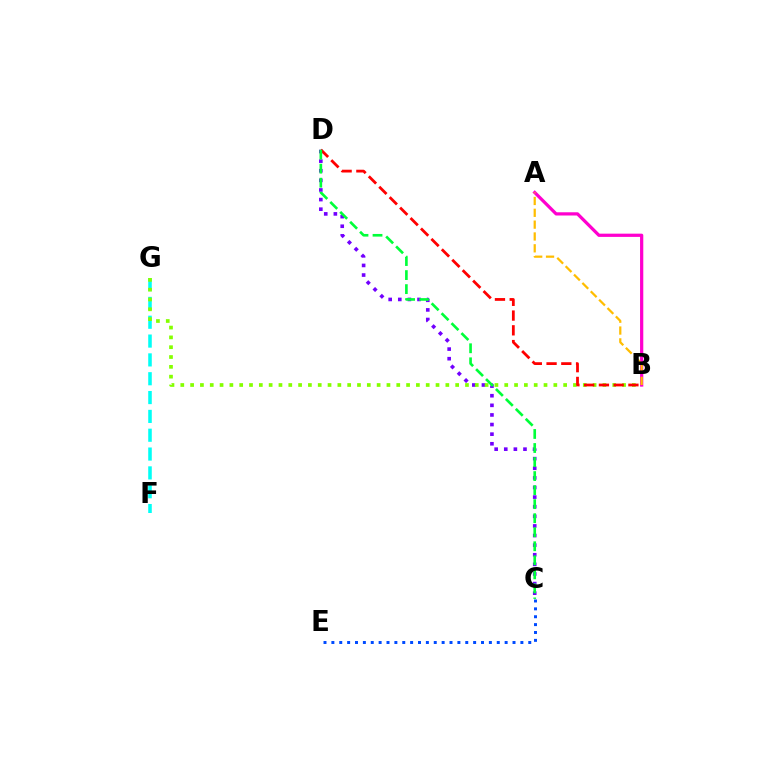{('C', 'D'): [{'color': '#7200ff', 'line_style': 'dotted', 'thickness': 2.61}, {'color': '#00ff39', 'line_style': 'dashed', 'thickness': 1.91}], ('C', 'E'): [{'color': '#004bff', 'line_style': 'dotted', 'thickness': 2.14}], ('F', 'G'): [{'color': '#00fff6', 'line_style': 'dashed', 'thickness': 2.56}], ('B', 'G'): [{'color': '#84ff00', 'line_style': 'dotted', 'thickness': 2.67}], ('A', 'B'): [{'color': '#ff00cf', 'line_style': 'solid', 'thickness': 2.33}, {'color': '#ffbd00', 'line_style': 'dashed', 'thickness': 1.61}], ('B', 'D'): [{'color': '#ff0000', 'line_style': 'dashed', 'thickness': 2.0}]}